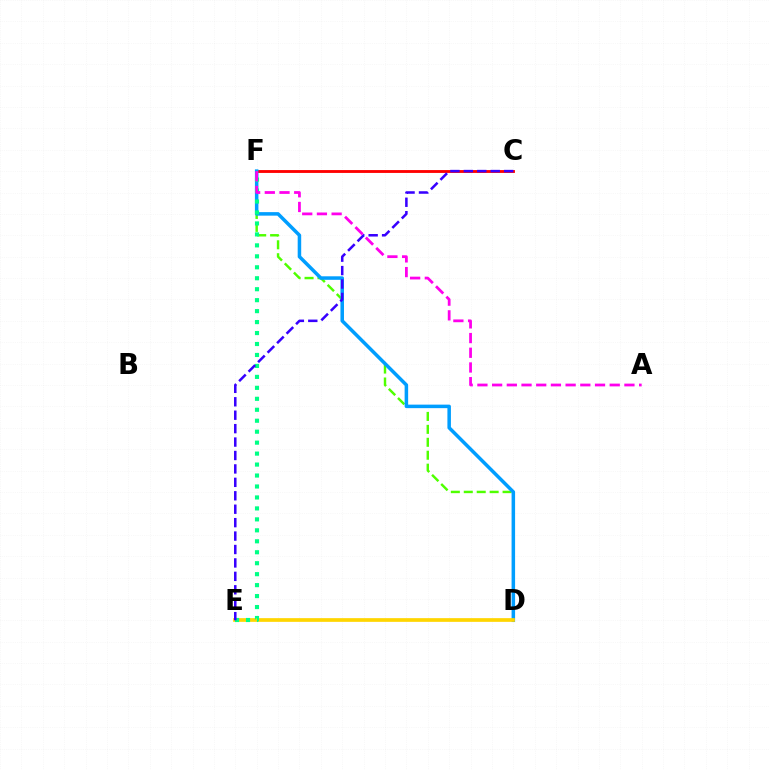{('D', 'F'): [{'color': '#4fff00', 'line_style': 'dashed', 'thickness': 1.76}, {'color': '#009eff', 'line_style': 'solid', 'thickness': 2.53}], ('C', 'F'): [{'color': '#ff0000', 'line_style': 'solid', 'thickness': 2.06}], ('D', 'E'): [{'color': '#ffd500', 'line_style': 'solid', 'thickness': 2.67}], ('E', 'F'): [{'color': '#00ff86', 'line_style': 'dotted', 'thickness': 2.98}], ('C', 'E'): [{'color': '#3700ff', 'line_style': 'dashed', 'thickness': 1.82}], ('A', 'F'): [{'color': '#ff00ed', 'line_style': 'dashed', 'thickness': 2.0}]}